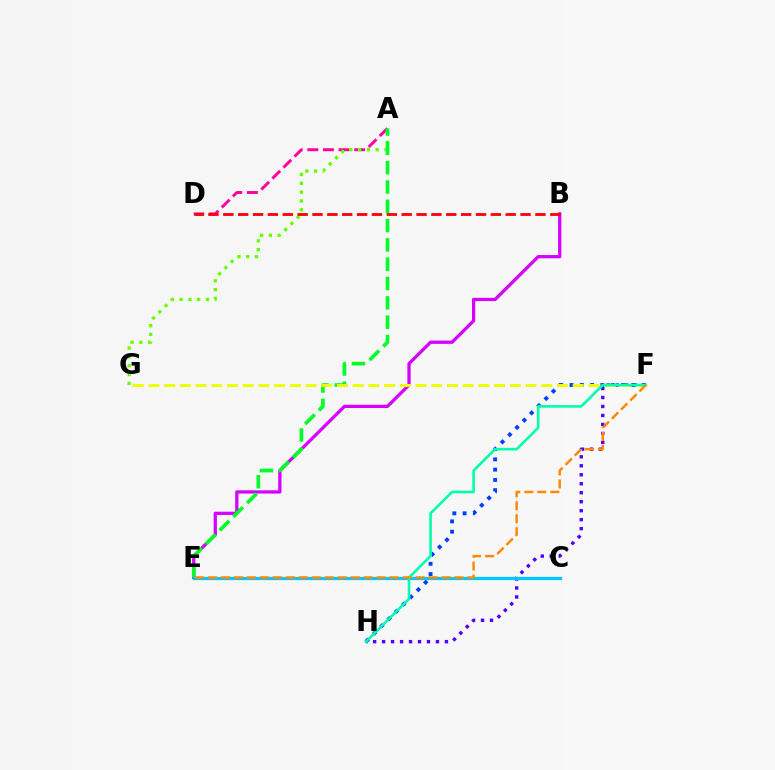{('F', 'H'): [{'color': '#4f00ff', 'line_style': 'dotted', 'thickness': 2.44}, {'color': '#003fff', 'line_style': 'dotted', 'thickness': 2.79}, {'color': '#00ffaf', 'line_style': 'solid', 'thickness': 1.88}], ('A', 'D'): [{'color': '#ff00a0', 'line_style': 'dashed', 'thickness': 2.12}], ('B', 'E'): [{'color': '#d600ff', 'line_style': 'solid', 'thickness': 2.35}], ('A', 'G'): [{'color': '#66ff00', 'line_style': 'dotted', 'thickness': 2.39}], ('A', 'E'): [{'color': '#00ff27', 'line_style': 'dashed', 'thickness': 2.62}], ('C', 'E'): [{'color': '#00c7ff', 'line_style': 'solid', 'thickness': 2.32}], ('F', 'G'): [{'color': '#eeff00', 'line_style': 'dashed', 'thickness': 2.13}], ('B', 'D'): [{'color': '#ff0000', 'line_style': 'dashed', 'thickness': 2.02}], ('E', 'F'): [{'color': '#ff8800', 'line_style': 'dashed', 'thickness': 1.76}]}